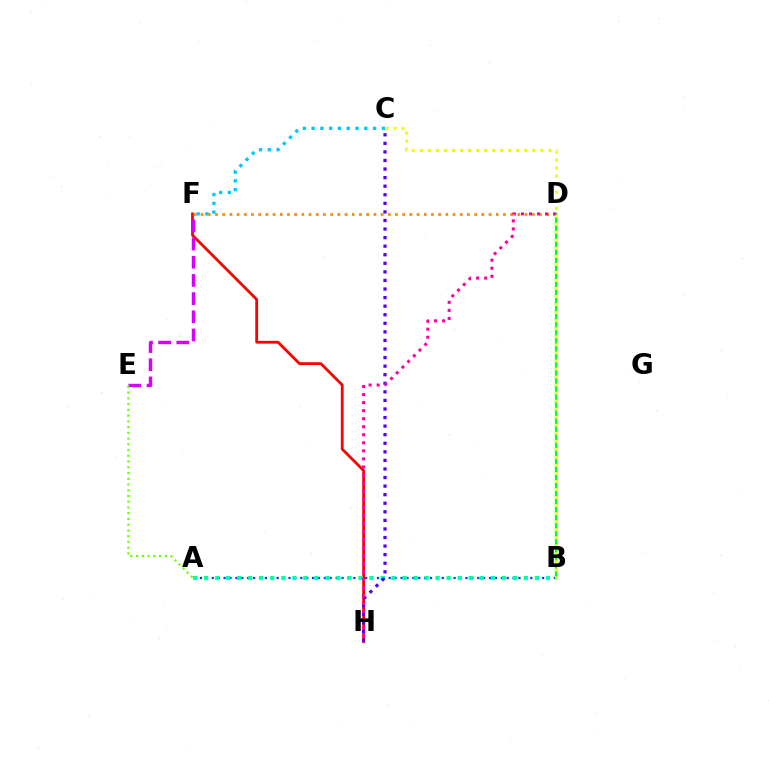{('F', 'H'): [{'color': '#ff0000', 'line_style': 'solid', 'thickness': 2.01}], ('C', 'F'): [{'color': '#00c7ff', 'line_style': 'dotted', 'thickness': 2.38}], ('A', 'B'): [{'color': '#003fff', 'line_style': 'dotted', 'thickness': 1.6}, {'color': '#00ffaf', 'line_style': 'dotted', 'thickness': 3.0}], ('E', 'F'): [{'color': '#d600ff', 'line_style': 'dashed', 'thickness': 2.47}], ('D', 'F'): [{'color': '#ff8800', 'line_style': 'dotted', 'thickness': 1.96}], ('A', 'E'): [{'color': '#66ff00', 'line_style': 'dotted', 'thickness': 1.56}], ('C', 'H'): [{'color': '#4f00ff', 'line_style': 'dotted', 'thickness': 2.33}], ('B', 'D'): [{'color': '#00ff27', 'line_style': 'solid', 'thickness': 1.68}], ('D', 'H'): [{'color': '#ff00a0', 'line_style': 'dotted', 'thickness': 2.18}], ('B', 'C'): [{'color': '#eeff00', 'line_style': 'dotted', 'thickness': 2.18}]}